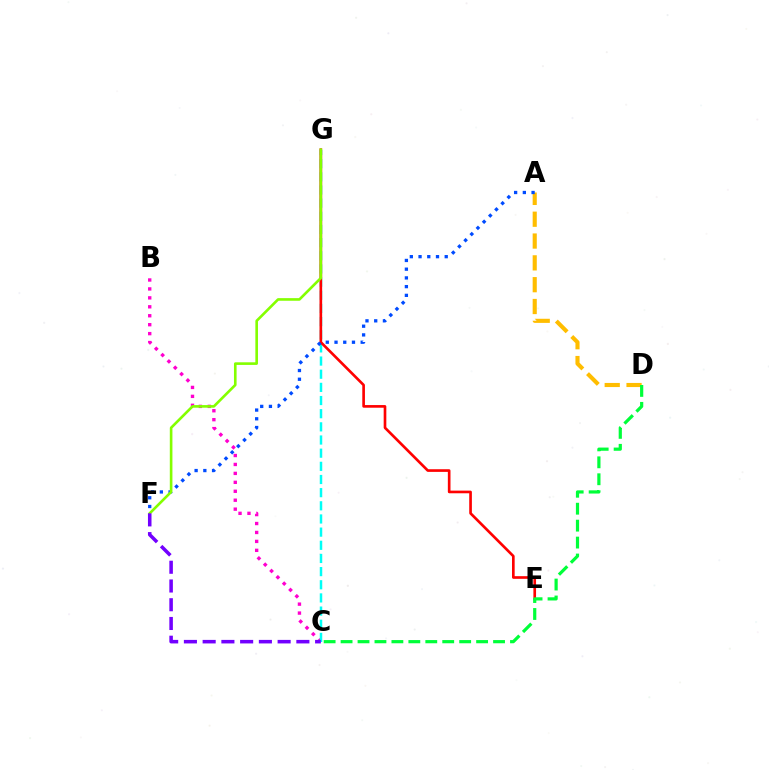{('B', 'C'): [{'color': '#ff00cf', 'line_style': 'dotted', 'thickness': 2.43}], ('C', 'G'): [{'color': '#00fff6', 'line_style': 'dashed', 'thickness': 1.79}], ('A', 'D'): [{'color': '#ffbd00', 'line_style': 'dashed', 'thickness': 2.96}], ('E', 'G'): [{'color': '#ff0000', 'line_style': 'solid', 'thickness': 1.91}], ('C', 'D'): [{'color': '#00ff39', 'line_style': 'dashed', 'thickness': 2.3}], ('A', 'F'): [{'color': '#004bff', 'line_style': 'dotted', 'thickness': 2.37}], ('F', 'G'): [{'color': '#84ff00', 'line_style': 'solid', 'thickness': 1.89}], ('C', 'F'): [{'color': '#7200ff', 'line_style': 'dashed', 'thickness': 2.55}]}